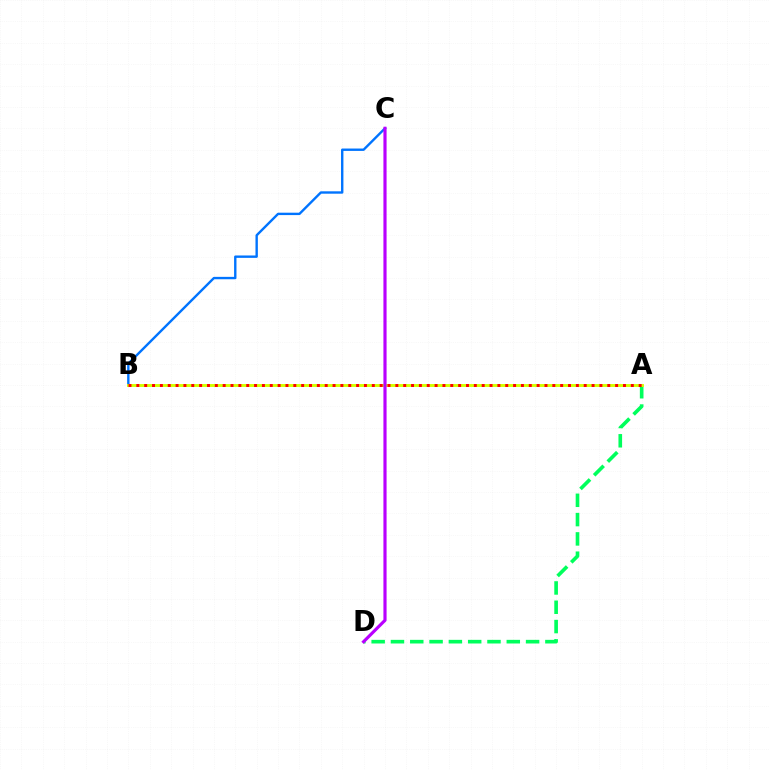{('A', 'D'): [{'color': '#00ff5c', 'line_style': 'dashed', 'thickness': 2.62}], ('B', 'C'): [{'color': '#0074ff', 'line_style': 'solid', 'thickness': 1.72}], ('A', 'B'): [{'color': '#d1ff00', 'line_style': 'solid', 'thickness': 2.09}, {'color': '#ff0000', 'line_style': 'dotted', 'thickness': 2.13}], ('C', 'D'): [{'color': '#b900ff', 'line_style': 'solid', 'thickness': 2.28}]}